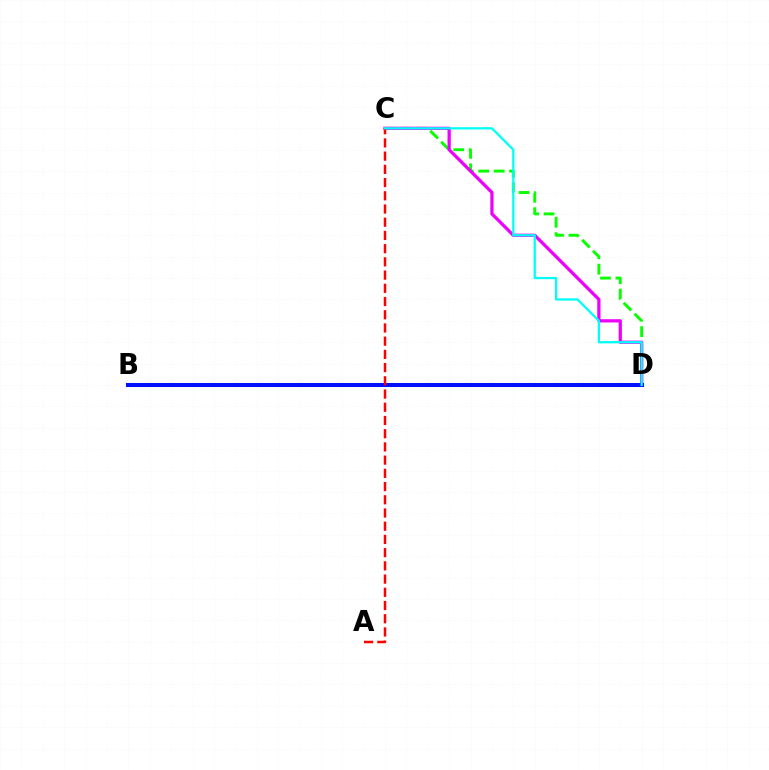{('C', 'D'): [{'color': '#08ff00', 'line_style': 'dashed', 'thickness': 2.1}, {'color': '#ee00ff', 'line_style': 'solid', 'thickness': 2.34}, {'color': '#00fff6', 'line_style': 'solid', 'thickness': 1.64}], ('B', 'D'): [{'color': '#fcf500', 'line_style': 'dashed', 'thickness': 1.78}, {'color': '#0010ff', 'line_style': 'solid', 'thickness': 2.9}], ('A', 'C'): [{'color': '#ff0000', 'line_style': 'dashed', 'thickness': 1.8}]}